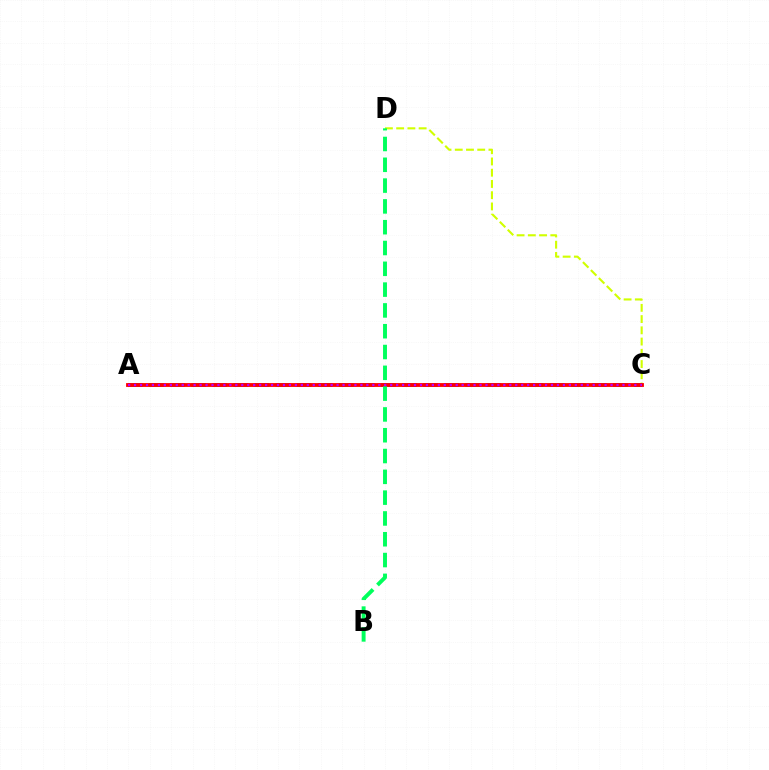{('C', 'D'): [{'color': '#d1ff00', 'line_style': 'dashed', 'thickness': 1.53}], ('A', 'C'): [{'color': '#0074ff', 'line_style': 'dashed', 'thickness': 2.86}, {'color': '#ff0000', 'line_style': 'solid', 'thickness': 2.76}, {'color': '#b900ff', 'line_style': 'dotted', 'thickness': 1.62}], ('B', 'D'): [{'color': '#00ff5c', 'line_style': 'dashed', 'thickness': 2.83}]}